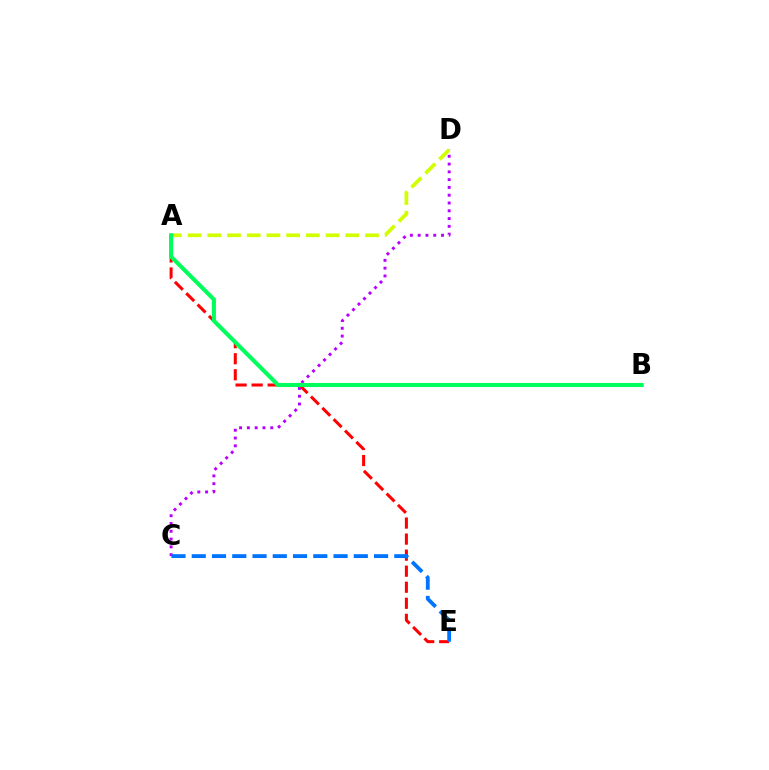{('C', 'D'): [{'color': '#b900ff', 'line_style': 'dotted', 'thickness': 2.12}], ('A', 'E'): [{'color': '#ff0000', 'line_style': 'dashed', 'thickness': 2.18}], ('A', 'D'): [{'color': '#d1ff00', 'line_style': 'dashed', 'thickness': 2.68}], ('C', 'E'): [{'color': '#0074ff', 'line_style': 'dashed', 'thickness': 2.75}], ('A', 'B'): [{'color': '#00ff5c', 'line_style': 'solid', 'thickness': 2.94}]}